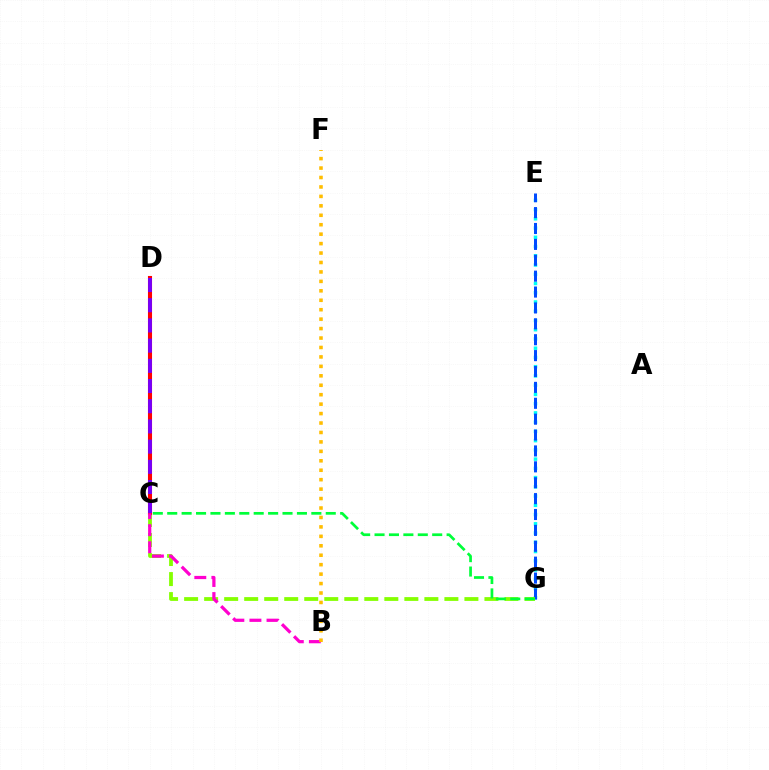{('E', 'G'): [{'color': '#00fff6', 'line_style': 'dotted', 'thickness': 2.51}, {'color': '#004bff', 'line_style': 'dashed', 'thickness': 2.16}], ('C', 'G'): [{'color': '#84ff00', 'line_style': 'dashed', 'thickness': 2.72}, {'color': '#00ff39', 'line_style': 'dashed', 'thickness': 1.96}], ('C', 'D'): [{'color': '#ff0000', 'line_style': 'solid', 'thickness': 2.94}, {'color': '#7200ff', 'line_style': 'dashed', 'thickness': 2.74}], ('B', 'C'): [{'color': '#ff00cf', 'line_style': 'dashed', 'thickness': 2.32}], ('B', 'F'): [{'color': '#ffbd00', 'line_style': 'dotted', 'thickness': 2.57}]}